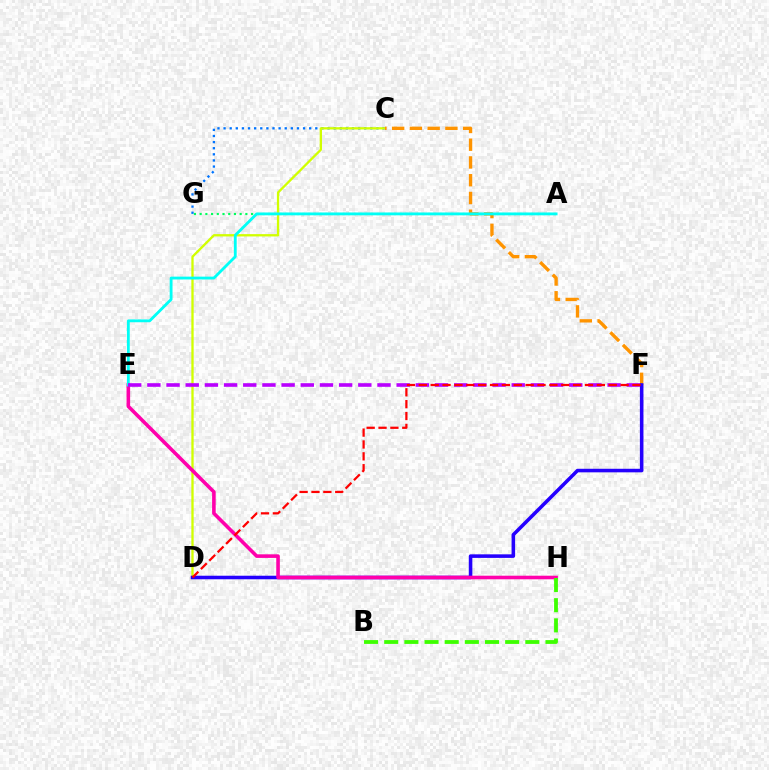{('C', 'G'): [{'color': '#0074ff', 'line_style': 'dotted', 'thickness': 1.66}], ('C', 'D'): [{'color': '#d1ff00', 'line_style': 'solid', 'thickness': 1.66}], ('C', 'F'): [{'color': '#ff9400', 'line_style': 'dashed', 'thickness': 2.41}], ('D', 'F'): [{'color': '#2500ff', 'line_style': 'solid', 'thickness': 2.56}, {'color': '#ff0000', 'line_style': 'dashed', 'thickness': 1.61}], ('E', 'H'): [{'color': '#ff00ac', 'line_style': 'solid', 'thickness': 2.58}], ('A', 'G'): [{'color': '#00ff5c', 'line_style': 'dotted', 'thickness': 1.55}], ('A', 'E'): [{'color': '#00fff6', 'line_style': 'solid', 'thickness': 2.03}], ('E', 'F'): [{'color': '#b900ff', 'line_style': 'dashed', 'thickness': 2.61}], ('B', 'H'): [{'color': '#3dff00', 'line_style': 'dashed', 'thickness': 2.74}]}